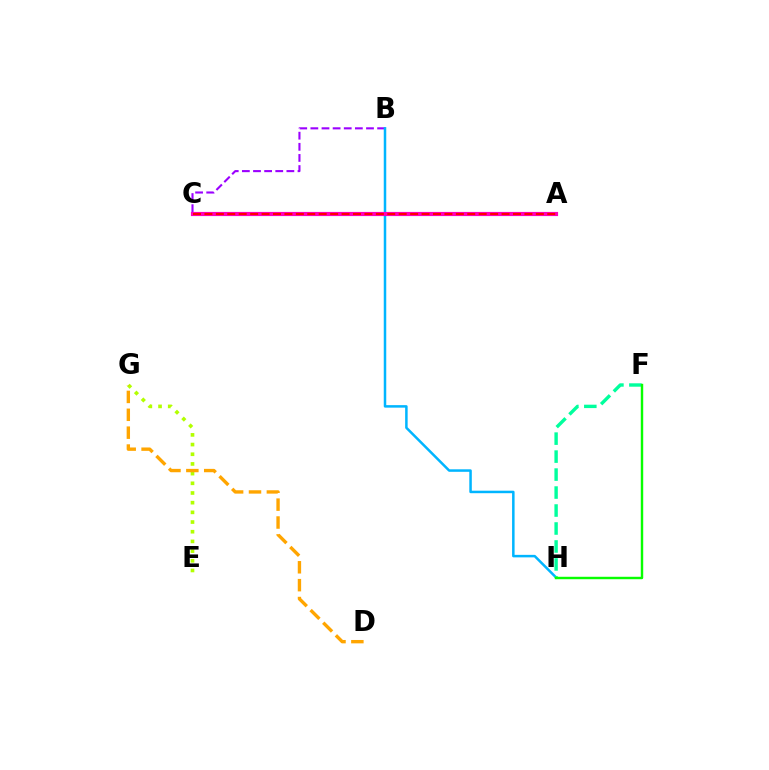{('E', 'G'): [{'color': '#b3ff00', 'line_style': 'dotted', 'thickness': 2.63}], ('B', 'C'): [{'color': '#9b00ff', 'line_style': 'dashed', 'thickness': 1.51}], ('B', 'H'): [{'color': '#00b5ff', 'line_style': 'solid', 'thickness': 1.8}], ('A', 'C'): [{'color': '#0010ff', 'line_style': 'solid', 'thickness': 1.78}, {'color': '#ff00bd', 'line_style': 'solid', 'thickness': 3.0}, {'color': '#ff0000', 'line_style': 'dashed', 'thickness': 1.55}], ('F', 'H'): [{'color': '#00ff9d', 'line_style': 'dashed', 'thickness': 2.44}, {'color': '#08ff00', 'line_style': 'solid', 'thickness': 1.75}], ('D', 'G'): [{'color': '#ffa500', 'line_style': 'dashed', 'thickness': 2.43}]}